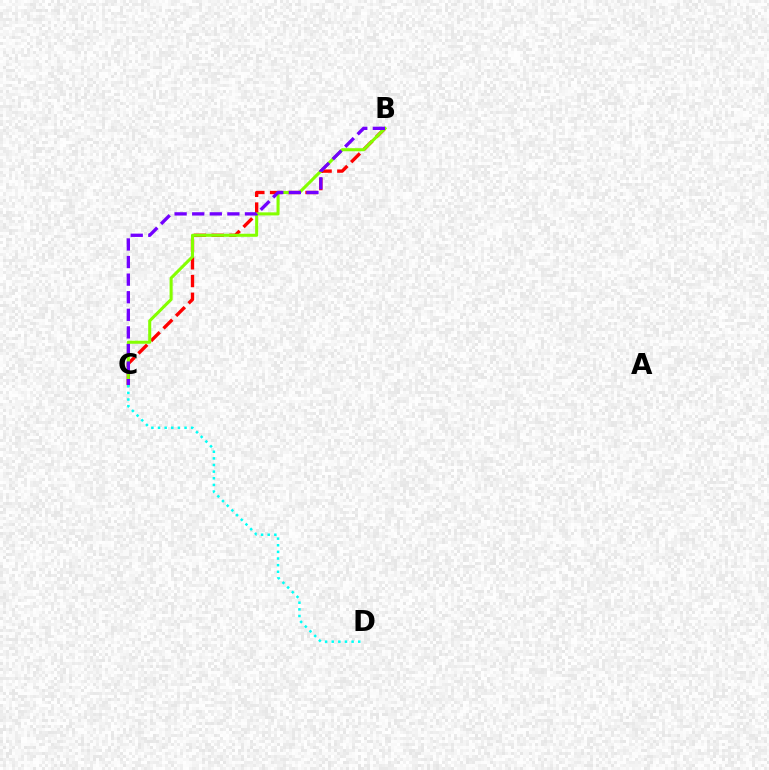{('B', 'C'): [{'color': '#ff0000', 'line_style': 'dashed', 'thickness': 2.41}, {'color': '#84ff00', 'line_style': 'solid', 'thickness': 2.2}, {'color': '#7200ff', 'line_style': 'dashed', 'thickness': 2.39}], ('C', 'D'): [{'color': '#00fff6', 'line_style': 'dotted', 'thickness': 1.8}]}